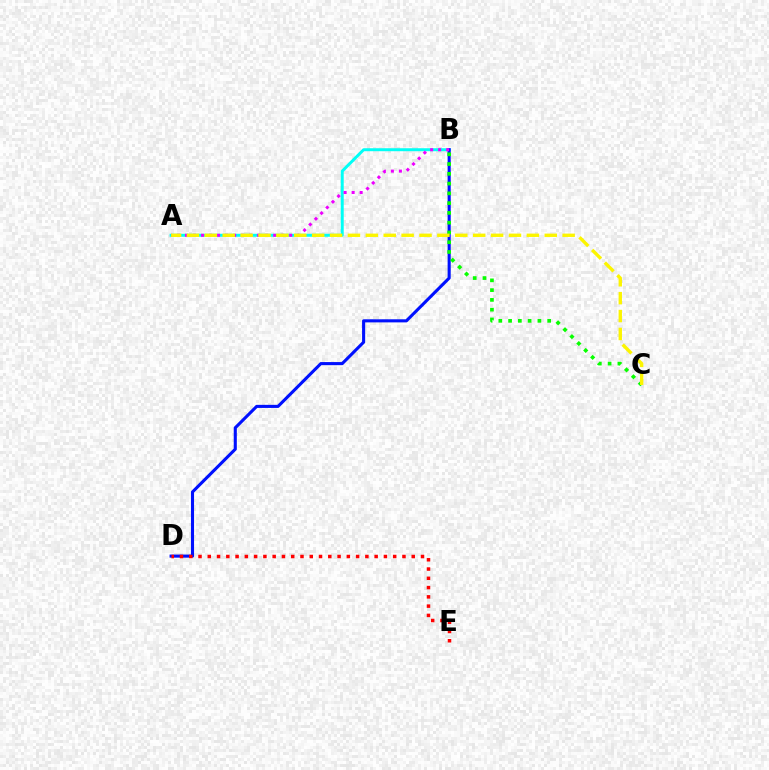{('A', 'B'): [{'color': '#00fff6', 'line_style': 'solid', 'thickness': 2.14}, {'color': '#ee00ff', 'line_style': 'dotted', 'thickness': 2.18}], ('B', 'D'): [{'color': '#0010ff', 'line_style': 'solid', 'thickness': 2.22}], ('D', 'E'): [{'color': '#ff0000', 'line_style': 'dotted', 'thickness': 2.52}], ('B', 'C'): [{'color': '#08ff00', 'line_style': 'dotted', 'thickness': 2.65}], ('A', 'C'): [{'color': '#fcf500', 'line_style': 'dashed', 'thickness': 2.43}]}